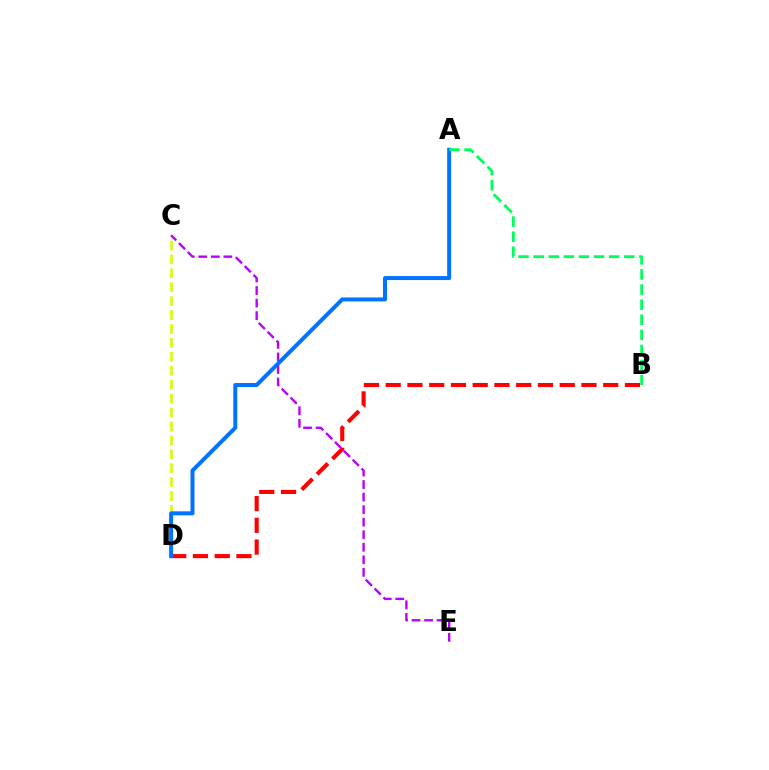{('C', 'D'): [{'color': '#d1ff00', 'line_style': 'dashed', 'thickness': 1.89}], ('B', 'D'): [{'color': '#ff0000', 'line_style': 'dashed', 'thickness': 2.95}], ('C', 'E'): [{'color': '#b900ff', 'line_style': 'dashed', 'thickness': 1.7}], ('A', 'D'): [{'color': '#0074ff', 'line_style': 'solid', 'thickness': 2.88}], ('A', 'B'): [{'color': '#00ff5c', 'line_style': 'dashed', 'thickness': 2.05}]}